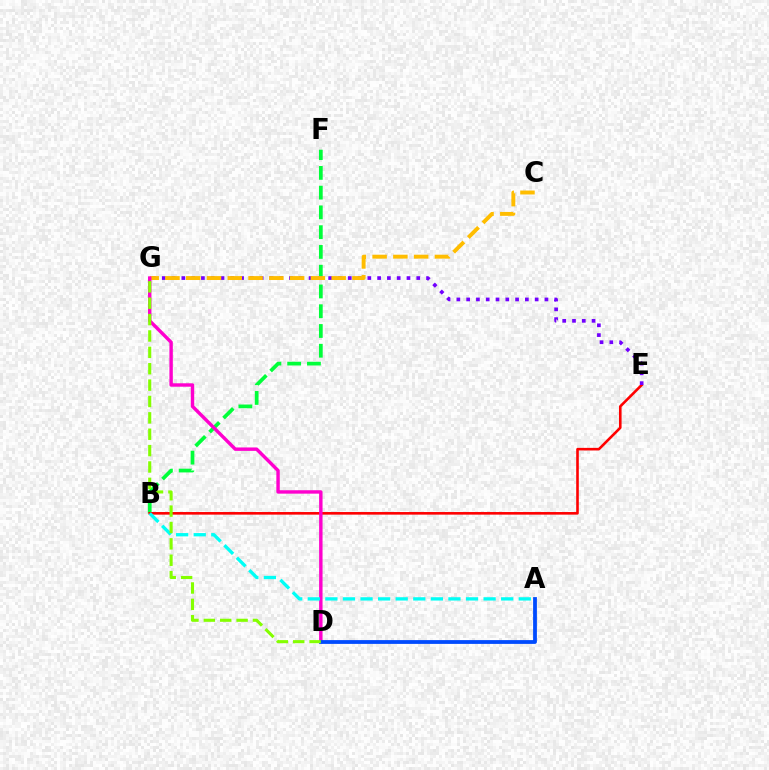{('B', 'F'): [{'color': '#00ff39', 'line_style': 'dashed', 'thickness': 2.68}], ('B', 'E'): [{'color': '#ff0000', 'line_style': 'solid', 'thickness': 1.87}], ('E', 'G'): [{'color': '#7200ff', 'line_style': 'dotted', 'thickness': 2.66}], ('C', 'G'): [{'color': '#ffbd00', 'line_style': 'dashed', 'thickness': 2.82}], ('D', 'G'): [{'color': '#ff00cf', 'line_style': 'solid', 'thickness': 2.46}, {'color': '#84ff00', 'line_style': 'dashed', 'thickness': 2.22}], ('A', 'B'): [{'color': '#00fff6', 'line_style': 'dashed', 'thickness': 2.39}], ('A', 'D'): [{'color': '#004bff', 'line_style': 'solid', 'thickness': 2.73}]}